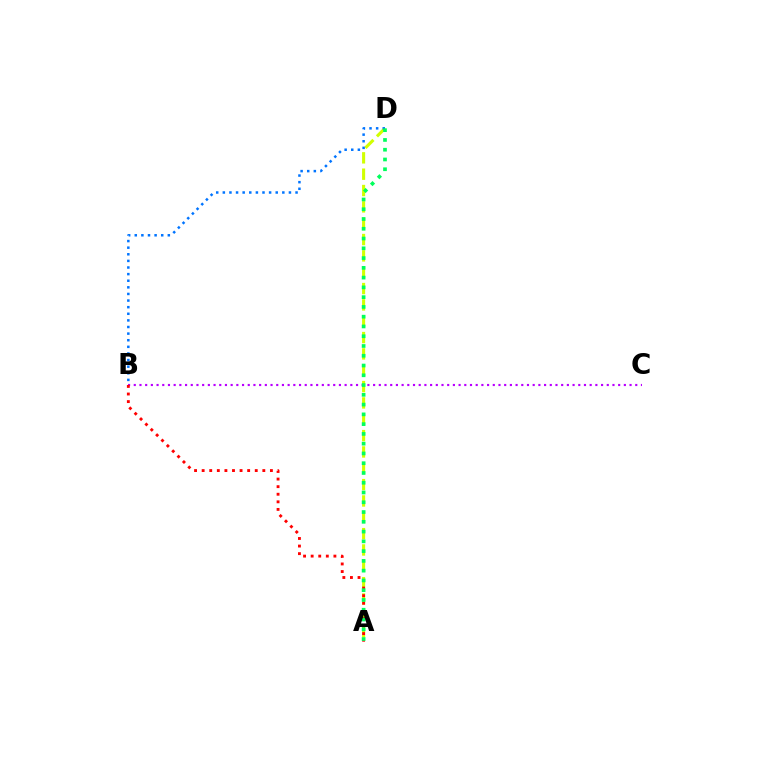{('B', 'C'): [{'color': '#b900ff', 'line_style': 'dotted', 'thickness': 1.55}], ('A', 'D'): [{'color': '#d1ff00', 'line_style': 'dashed', 'thickness': 2.22}, {'color': '#00ff5c', 'line_style': 'dotted', 'thickness': 2.65}], ('B', 'D'): [{'color': '#0074ff', 'line_style': 'dotted', 'thickness': 1.8}], ('A', 'B'): [{'color': '#ff0000', 'line_style': 'dotted', 'thickness': 2.06}]}